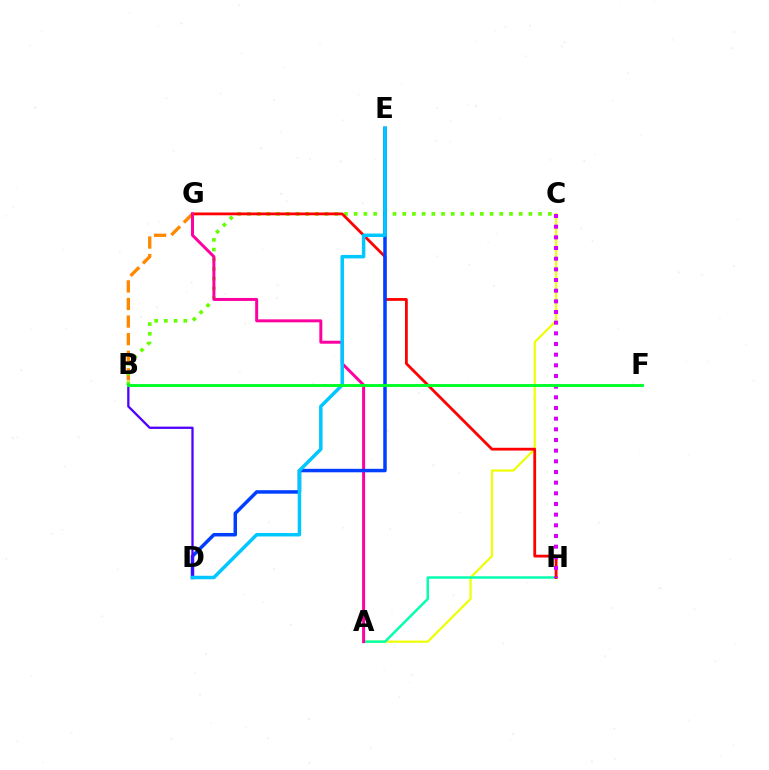{('A', 'C'): [{'color': '#eeff00', 'line_style': 'solid', 'thickness': 1.57}], ('A', 'H'): [{'color': '#00ffaf', 'line_style': 'solid', 'thickness': 1.76}], ('B', 'G'): [{'color': '#ff8800', 'line_style': 'dashed', 'thickness': 2.39}], ('B', 'C'): [{'color': '#66ff00', 'line_style': 'dotted', 'thickness': 2.64}], ('G', 'H'): [{'color': '#ff0000', 'line_style': 'solid', 'thickness': 2.01}], ('A', 'G'): [{'color': '#ff00a0', 'line_style': 'solid', 'thickness': 2.15}], ('D', 'E'): [{'color': '#003fff', 'line_style': 'solid', 'thickness': 2.52}, {'color': '#00c7ff', 'line_style': 'solid', 'thickness': 2.51}], ('B', 'D'): [{'color': '#4f00ff', 'line_style': 'solid', 'thickness': 1.65}], ('C', 'H'): [{'color': '#d600ff', 'line_style': 'dotted', 'thickness': 2.9}], ('B', 'F'): [{'color': '#00ff27', 'line_style': 'solid', 'thickness': 2.08}]}